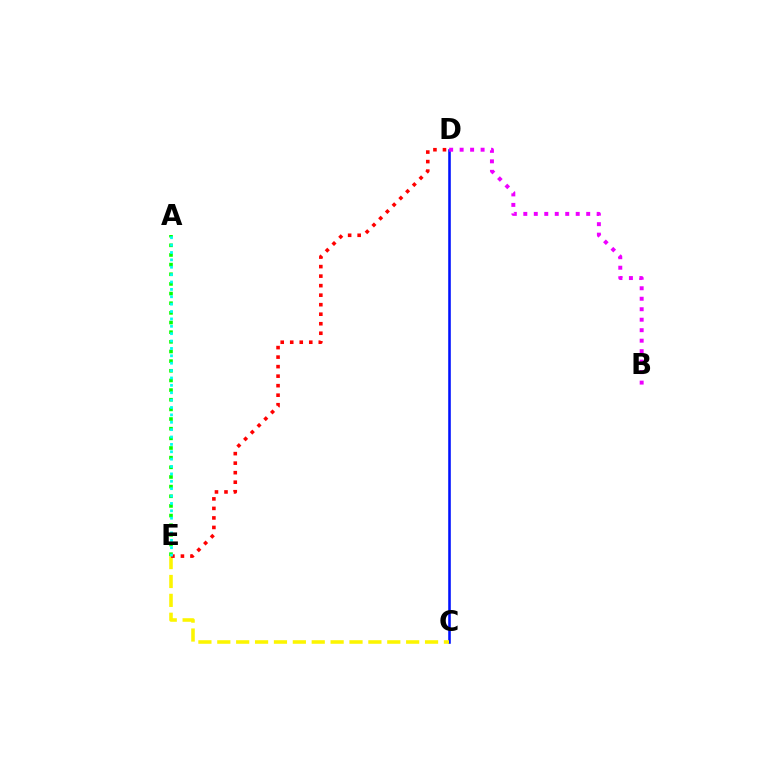{('C', 'D'): [{'color': '#0010ff', 'line_style': 'solid', 'thickness': 1.86}], ('C', 'E'): [{'color': '#fcf500', 'line_style': 'dashed', 'thickness': 2.57}], ('A', 'E'): [{'color': '#08ff00', 'line_style': 'dotted', 'thickness': 2.62}, {'color': '#00fff6', 'line_style': 'dotted', 'thickness': 2.01}], ('D', 'E'): [{'color': '#ff0000', 'line_style': 'dotted', 'thickness': 2.59}], ('B', 'D'): [{'color': '#ee00ff', 'line_style': 'dotted', 'thickness': 2.85}]}